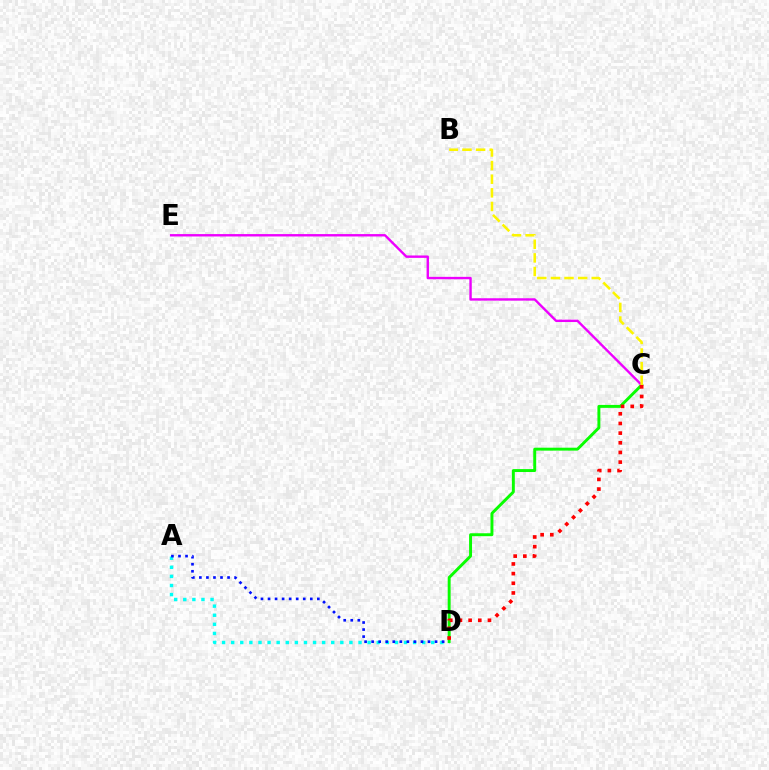{('A', 'D'): [{'color': '#00fff6', 'line_style': 'dotted', 'thickness': 2.47}, {'color': '#0010ff', 'line_style': 'dotted', 'thickness': 1.91}], ('C', 'D'): [{'color': '#08ff00', 'line_style': 'solid', 'thickness': 2.11}, {'color': '#ff0000', 'line_style': 'dotted', 'thickness': 2.63}], ('C', 'E'): [{'color': '#ee00ff', 'line_style': 'solid', 'thickness': 1.72}], ('B', 'C'): [{'color': '#fcf500', 'line_style': 'dashed', 'thickness': 1.85}]}